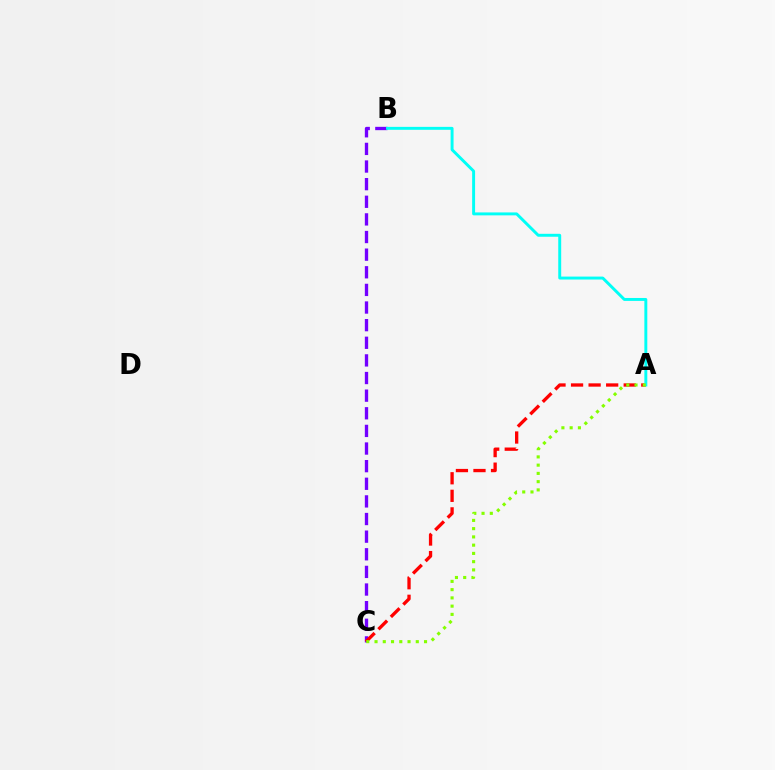{('B', 'C'): [{'color': '#7200ff', 'line_style': 'dashed', 'thickness': 2.39}], ('A', 'C'): [{'color': '#ff0000', 'line_style': 'dashed', 'thickness': 2.38}, {'color': '#84ff00', 'line_style': 'dotted', 'thickness': 2.24}], ('A', 'B'): [{'color': '#00fff6', 'line_style': 'solid', 'thickness': 2.11}]}